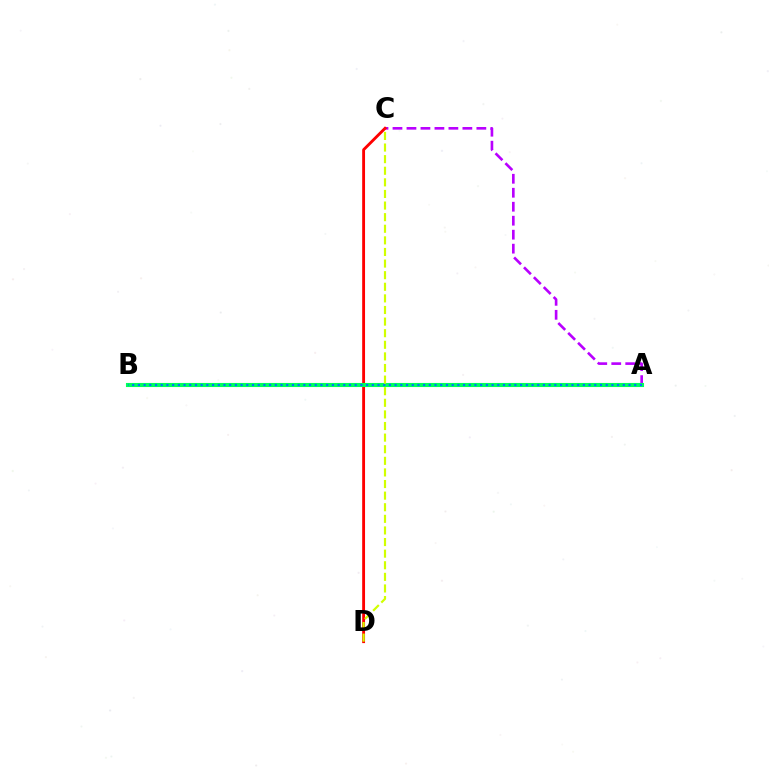{('A', 'C'): [{'color': '#b900ff', 'line_style': 'dashed', 'thickness': 1.9}], ('C', 'D'): [{'color': '#ff0000', 'line_style': 'solid', 'thickness': 2.06}, {'color': '#d1ff00', 'line_style': 'dashed', 'thickness': 1.58}], ('A', 'B'): [{'color': '#00ff5c', 'line_style': 'solid', 'thickness': 2.94}, {'color': '#0074ff', 'line_style': 'dotted', 'thickness': 1.55}]}